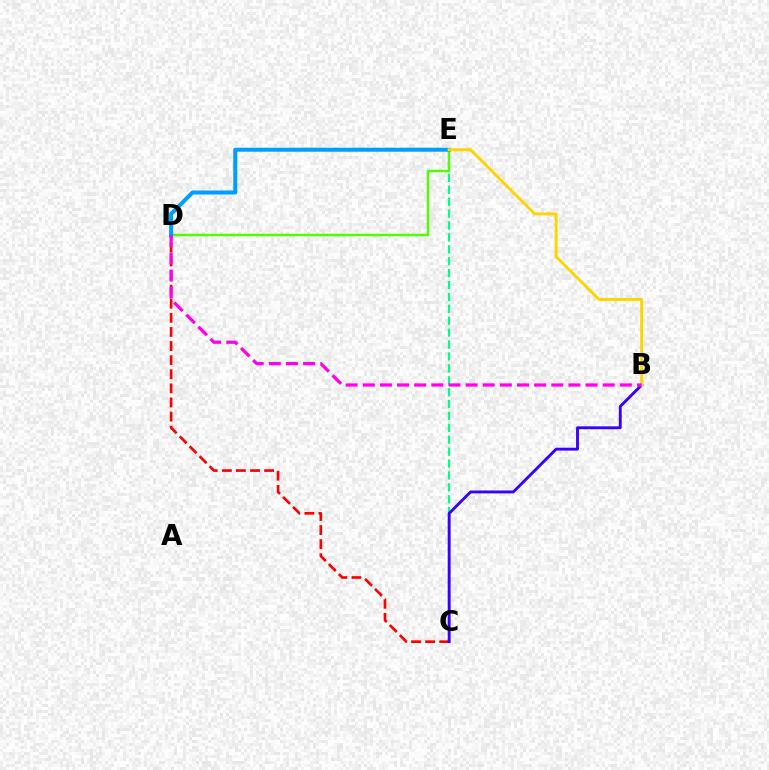{('C', 'E'): [{'color': '#00ff86', 'line_style': 'dashed', 'thickness': 1.62}], ('C', 'D'): [{'color': '#ff0000', 'line_style': 'dashed', 'thickness': 1.92}], ('B', 'C'): [{'color': '#3700ff', 'line_style': 'solid', 'thickness': 2.07}], ('D', 'E'): [{'color': '#4fff00', 'line_style': 'solid', 'thickness': 1.74}, {'color': '#009eff', 'line_style': 'solid', 'thickness': 2.88}], ('B', 'E'): [{'color': '#ffd500', 'line_style': 'solid', 'thickness': 2.12}], ('B', 'D'): [{'color': '#ff00ed', 'line_style': 'dashed', 'thickness': 2.33}]}